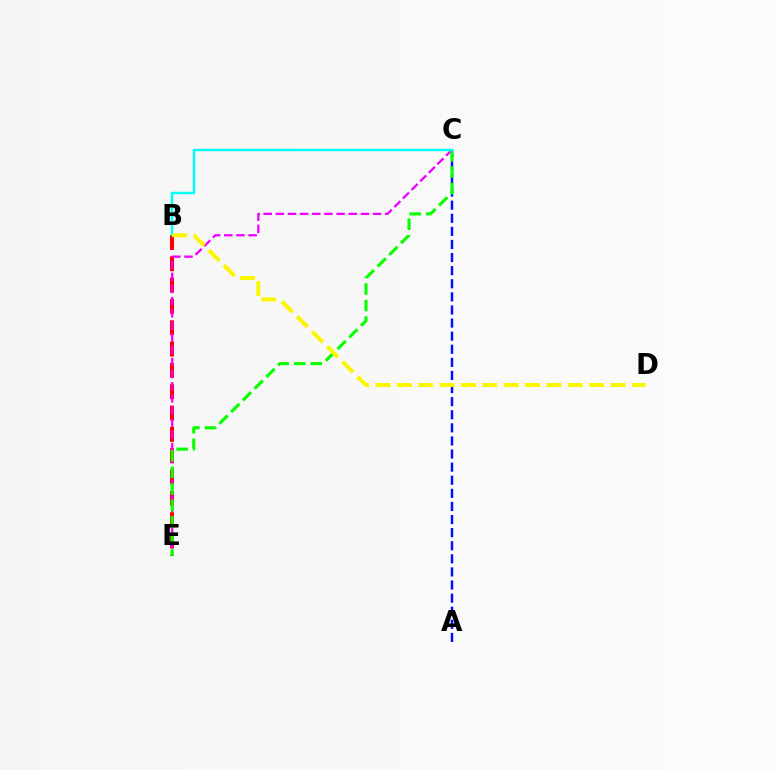{('B', 'E'): [{'color': '#ff0000', 'line_style': 'dashed', 'thickness': 2.9}], ('A', 'C'): [{'color': '#0010ff', 'line_style': 'dashed', 'thickness': 1.78}], ('C', 'E'): [{'color': '#ee00ff', 'line_style': 'dashed', 'thickness': 1.65}, {'color': '#08ff00', 'line_style': 'dashed', 'thickness': 2.25}], ('B', 'C'): [{'color': '#00fff6', 'line_style': 'solid', 'thickness': 1.77}], ('B', 'D'): [{'color': '#fcf500', 'line_style': 'dashed', 'thickness': 2.9}]}